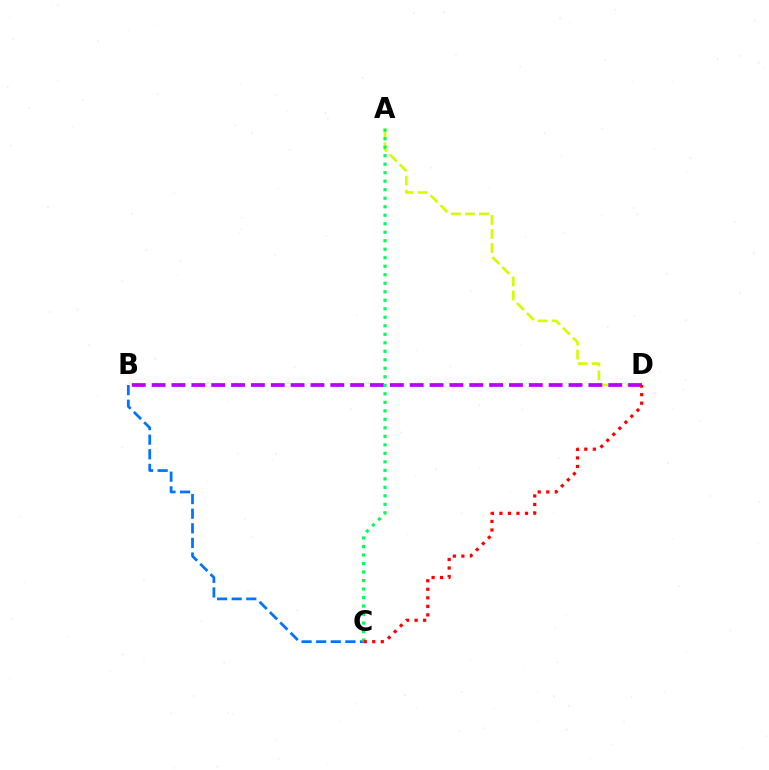{('A', 'D'): [{'color': '#d1ff00', 'line_style': 'dashed', 'thickness': 1.91}], ('B', 'D'): [{'color': '#b900ff', 'line_style': 'dashed', 'thickness': 2.7}], ('B', 'C'): [{'color': '#0074ff', 'line_style': 'dashed', 'thickness': 1.98}], ('A', 'C'): [{'color': '#00ff5c', 'line_style': 'dotted', 'thickness': 2.31}], ('C', 'D'): [{'color': '#ff0000', 'line_style': 'dotted', 'thickness': 2.32}]}